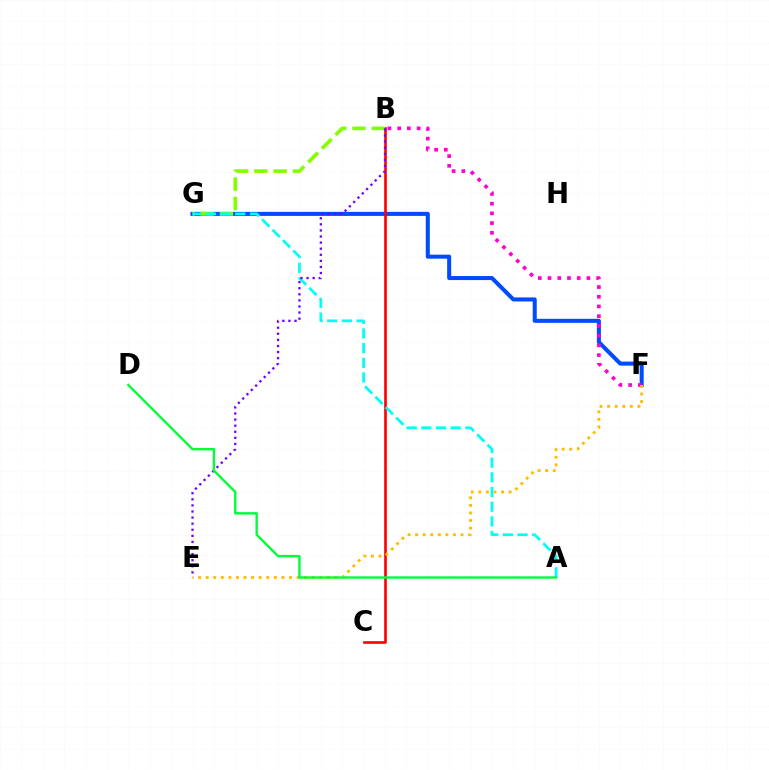{('F', 'G'): [{'color': '#004bff', 'line_style': 'solid', 'thickness': 2.91}], ('B', 'C'): [{'color': '#ff0000', 'line_style': 'solid', 'thickness': 1.9}], ('B', 'F'): [{'color': '#ff00cf', 'line_style': 'dotted', 'thickness': 2.64}], ('E', 'F'): [{'color': '#ffbd00', 'line_style': 'dotted', 'thickness': 2.06}], ('B', 'G'): [{'color': '#84ff00', 'line_style': 'dashed', 'thickness': 2.62}], ('A', 'G'): [{'color': '#00fff6', 'line_style': 'dashed', 'thickness': 1.99}], ('B', 'E'): [{'color': '#7200ff', 'line_style': 'dotted', 'thickness': 1.65}], ('A', 'D'): [{'color': '#00ff39', 'line_style': 'solid', 'thickness': 1.72}]}